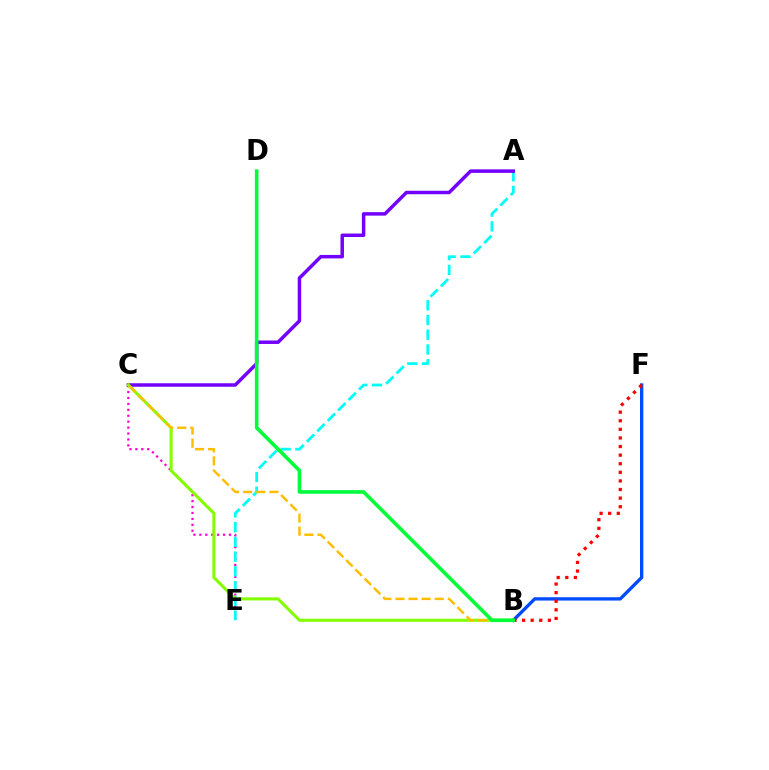{('C', 'E'): [{'color': '#ff00cf', 'line_style': 'dotted', 'thickness': 1.61}], ('B', 'F'): [{'color': '#004bff', 'line_style': 'solid', 'thickness': 2.4}, {'color': '#ff0000', 'line_style': 'dotted', 'thickness': 2.34}], ('A', 'E'): [{'color': '#00fff6', 'line_style': 'dashed', 'thickness': 2.0}], ('A', 'C'): [{'color': '#7200ff', 'line_style': 'solid', 'thickness': 2.51}], ('B', 'C'): [{'color': '#84ff00', 'line_style': 'solid', 'thickness': 2.23}, {'color': '#ffbd00', 'line_style': 'dashed', 'thickness': 1.78}], ('B', 'D'): [{'color': '#00ff39', 'line_style': 'solid', 'thickness': 2.59}]}